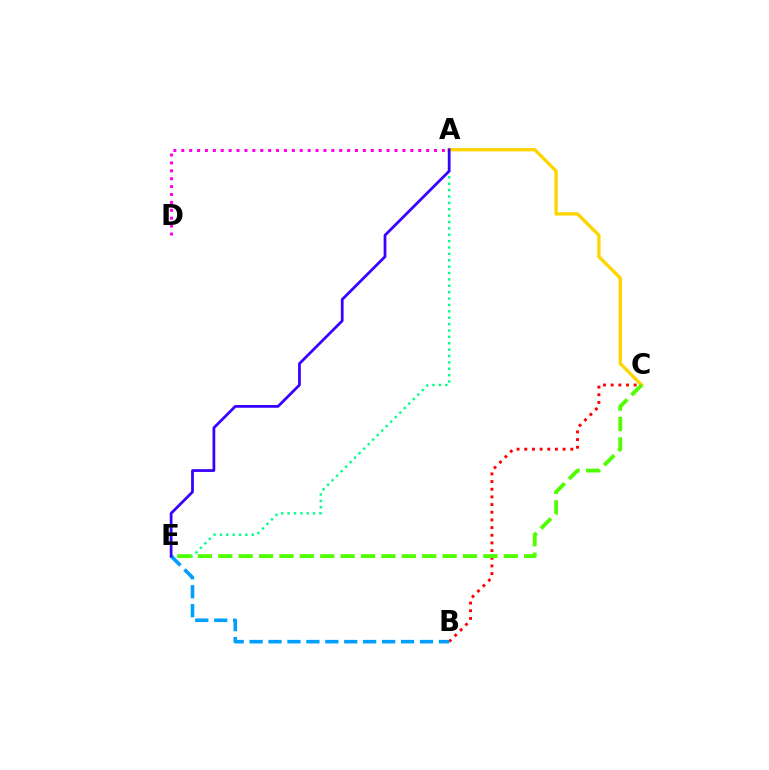{('A', 'E'): [{'color': '#00ff86', 'line_style': 'dotted', 'thickness': 1.73}, {'color': '#3700ff', 'line_style': 'solid', 'thickness': 1.98}], ('A', 'C'): [{'color': '#ffd500', 'line_style': 'solid', 'thickness': 2.4}], ('B', 'C'): [{'color': '#ff0000', 'line_style': 'dotted', 'thickness': 2.08}], ('B', 'E'): [{'color': '#009eff', 'line_style': 'dashed', 'thickness': 2.57}], ('A', 'D'): [{'color': '#ff00ed', 'line_style': 'dotted', 'thickness': 2.15}], ('C', 'E'): [{'color': '#4fff00', 'line_style': 'dashed', 'thickness': 2.77}]}